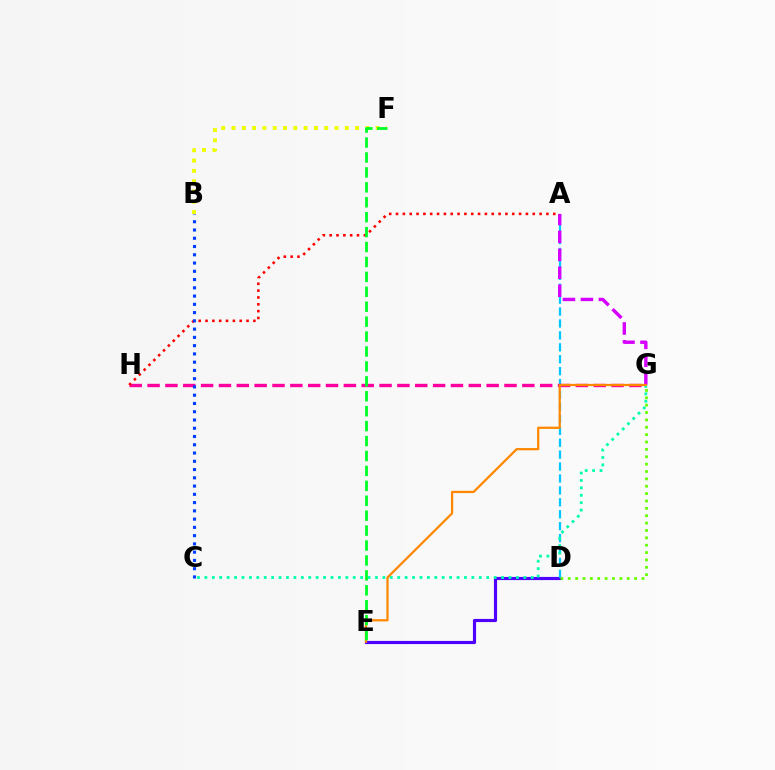{('D', 'E'): [{'color': '#4f00ff', 'line_style': 'solid', 'thickness': 2.27}], ('A', 'D'): [{'color': '#00c7ff', 'line_style': 'dashed', 'thickness': 1.62}], ('B', 'F'): [{'color': '#eeff00', 'line_style': 'dotted', 'thickness': 2.8}], ('G', 'H'): [{'color': '#ff00a0', 'line_style': 'dashed', 'thickness': 2.42}], ('A', 'H'): [{'color': '#ff0000', 'line_style': 'dotted', 'thickness': 1.86}], ('A', 'G'): [{'color': '#d600ff', 'line_style': 'dashed', 'thickness': 2.44}], ('C', 'G'): [{'color': '#00ffaf', 'line_style': 'dotted', 'thickness': 2.02}], ('B', 'C'): [{'color': '#003fff', 'line_style': 'dotted', 'thickness': 2.24}], ('D', 'G'): [{'color': '#66ff00', 'line_style': 'dotted', 'thickness': 2.0}], ('E', 'G'): [{'color': '#ff8800', 'line_style': 'solid', 'thickness': 1.62}], ('E', 'F'): [{'color': '#00ff27', 'line_style': 'dashed', 'thickness': 2.03}]}